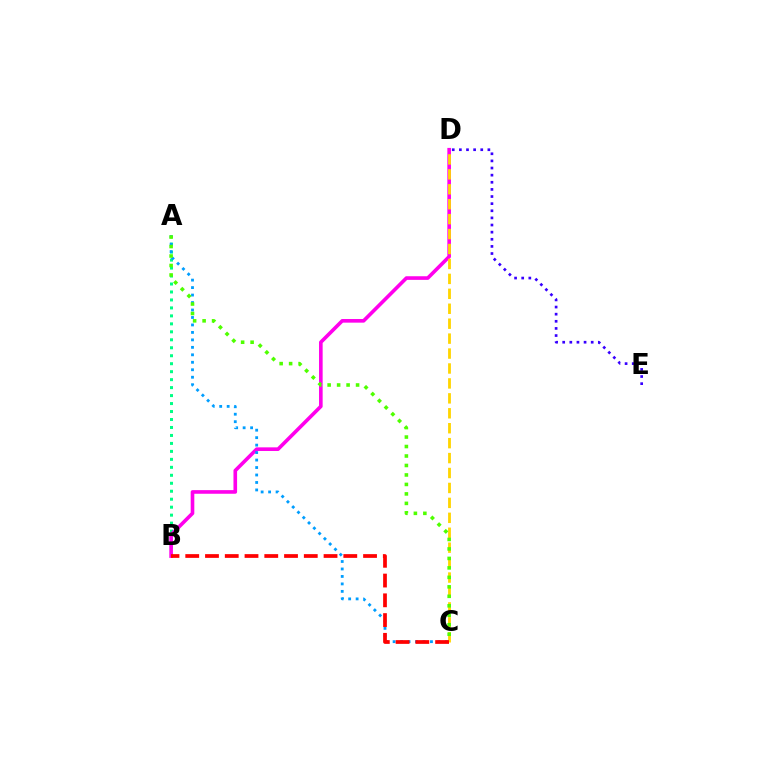{('A', 'B'): [{'color': '#00ff86', 'line_style': 'dotted', 'thickness': 2.17}], ('B', 'D'): [{'color': '#ff00ed', 'line_style': 'solid', 'thickness': 2.61}], ('D', 'E'): [{'color': '#3700ff', 'line_style': 'dotted', 'thickness': 1.94}], ('A', 'C'): [{'color': '#009eff', 'line_style': 'dotted', 'thickness': 2.03}, {'color': '#4fff00', 'line_style': 'dotted', 'thickness': 2.57}], ('C', 'D'): [{'color': '#ffd500', 'line_style': 'dashed', 'thickness': 2.03}], ('B', 'C'): [{'color': '#ff0000', 'line_style': 'dashed', 'thickness': 2.68}]}